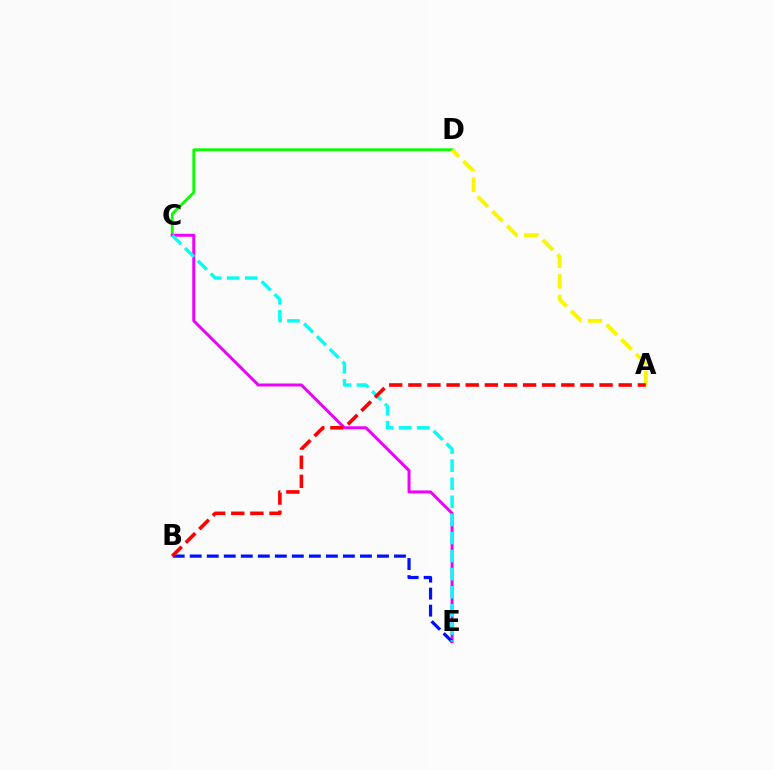{('C', 'D'): [{'color': '#08ff00', 'line_style': 'solid', 'thickness': 2.01}], ('A', 'D'): [{'color': '#fcf500', 'line_style': 'dashed', 'thickness': 2.81}], ('C', 'E'): [{'color': '#ee00ff', 'line_style': 'solid', 'thickness': 2.14}, {'color': '#00fff6', 'line_style': 'dashed', 'thickness': 2.46}], ('B', 'E'): [{'color': '#0010ff', 'line_style': 'dashed', 'thickness': 2.31}], ('A', 'B'): [{'color': '#ff0000', 'line_style': 'dashed', 'thickness': 2.6}]}